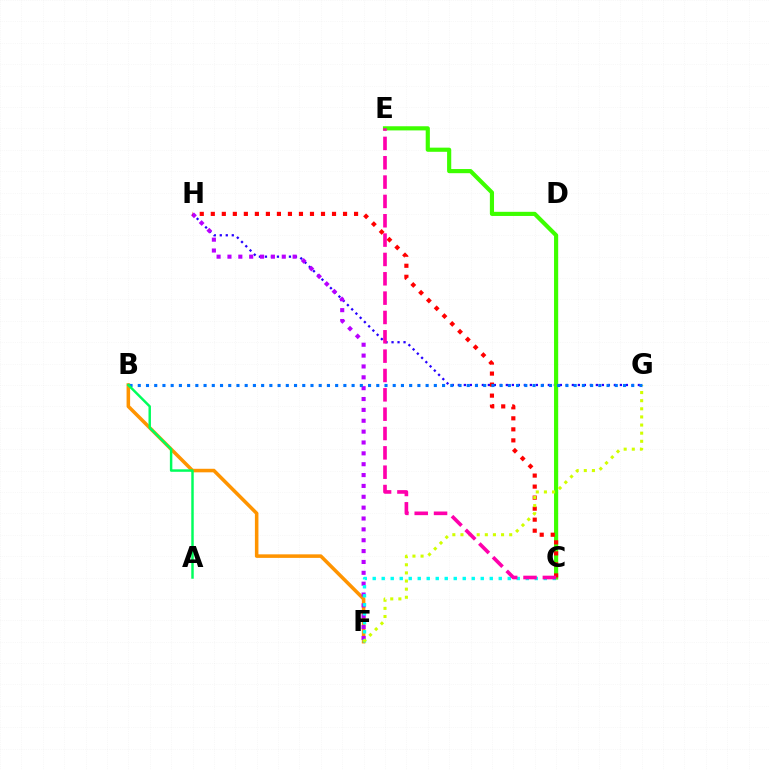{('G', 'H'): [{'color': '#2500ff', 'line_style': 'dotted', 'thickness': 1.63}], ('B', 'F'): [{'color': '#ff9400', 'line_style': 'solid', 'thickness': 2.55}], ('C', 'E'): [{'color': '#3dff00', 'line_style': 'solid', 'thickness': 2.99}, {'color': '#ff00ac', 'line_style': 'dashed', 'thickness': 2.63}], ('F', 'H'): [{'color': '#b900ff', 'line_style': 'dotted', 'thickness': 2.95}], ('C', 'F'): [{'color': '#00fff6', 'line_style': 'dotted', 'thickness': 2.45}], ('C', 'H'): [{'color': '#ff0000', 'line_style': 'dotted', 'thickness': 2.99}], ('F', 'G'): [{'color': '#d1ff00', 'line_style': 'dotted', 'thickness': 2.21}], ('B', 'G'): [{'color': '#0074ff', 'line_style': 'dotted', 'thickness': 2.23}], ('A', 'B'): [{'color': '#00ff5c', 'line_style': 'solid', 'thickness': 1.77}]}